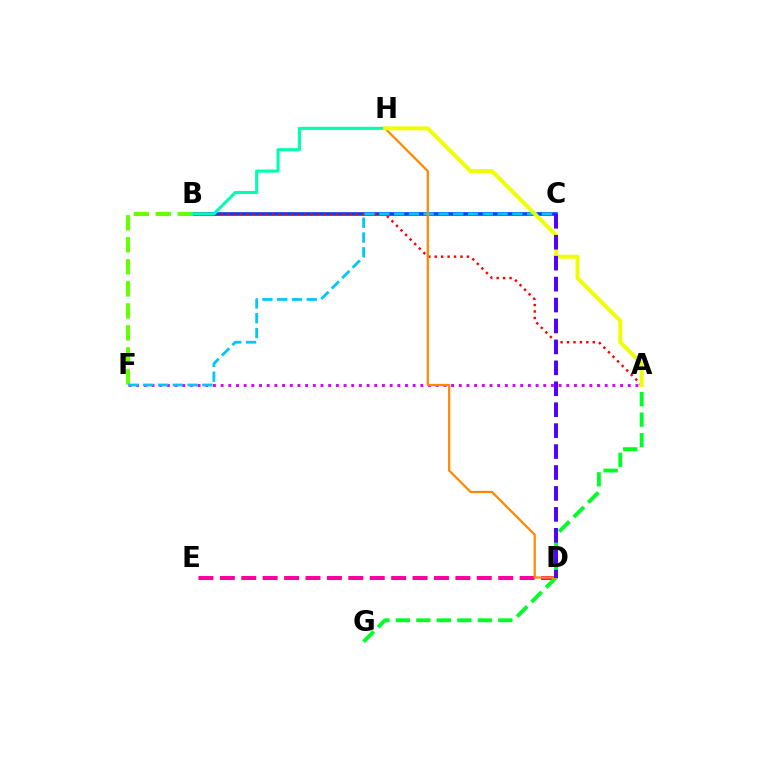{('D', 'E'): [{'color': '#ff00a0', 'line_style': 'dashed', 'thickness': 2.91}], ('B', 'C'): [{'color': '#003fff', 'line_style': 'solid', 'thickness': 2.64}], ('A', 'B'): [{'color': '#ff0000', 'line_style': 'dotted', 'thickness': 1.75}], ('B', 'F'): [{'color': '#66ff00', 'line_style': 'dashed', 'thickness': 2.99}], ('B', 'H'): [{'color': '#00ffaf', 'line_style': 'solid', 'thickness': 2.23}], ('A', 'F'): [{'color': '#d600ff', 'line_style': 'dotted', 'thickness': 2.09}], ('A', 'G'): [{'color': '#00ff27', 'line_style': 'dashed', 'thickness': 2.78}], ('C', 'F'): [{'color': '#00c7ff', 'line_style': 'dashed', 'thickness': 2.01}], ('D', 'H'): [{'color': '#ff8800', 'line_style': 'solid', 'thickness': 1.6}], ('A', 'H'): [{'color': '#eeff00', 'line_style': 'solid', 'thickness': 2.82}], ('C', 'D'): [{'color': '#4f00ff', 'line_style': 'dashed', 'thickness': 2.84}]}